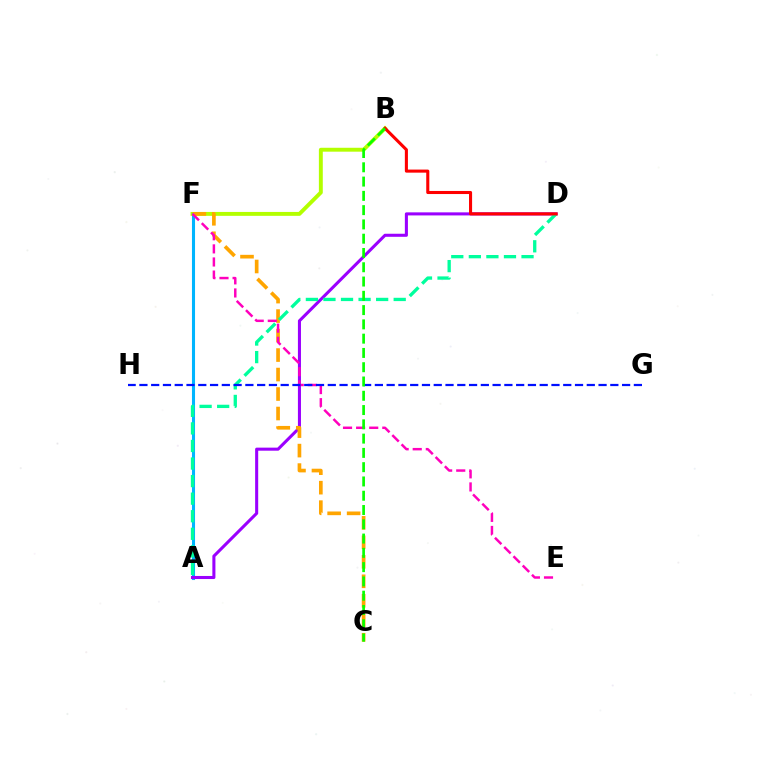{('B', 'F'): [{'color': '#b3ff00', 'line_style': 'solid', 'thickness': 2.81}], ('A', 'F'): [{'color': '#00b5ff', 'line_style': 'solid', 'thickness': 2.21}], ('A', 'D'): [{'color': '#9b00ff', 'line_style': 'solid', 'thickness': 2.2}, {'color': '#00ff9d', 'line_style': 'dashed', 'thickness': 2.39}], ('C', 'F'): [{'color': '#ffa500', 'line_style': 'dashed', 'thickness': 2.65}], ('E', 'F'): [{'color': '#ff00bd', 'line_style': 'dashed', 'thickness': 1.78}], ('B', 'D'): [{'color': '#ff0000', 'line_style': 'solid', 'thickness': 2.22}], ('G', 'H'): [{'color': '#0010ff', 'line_style': 'dashed', 'thickness': 1.6}], ('B', 'C'): [{'color': '#08ff00', 'line_style': 'dashed', 'thickness': 1.94}]}